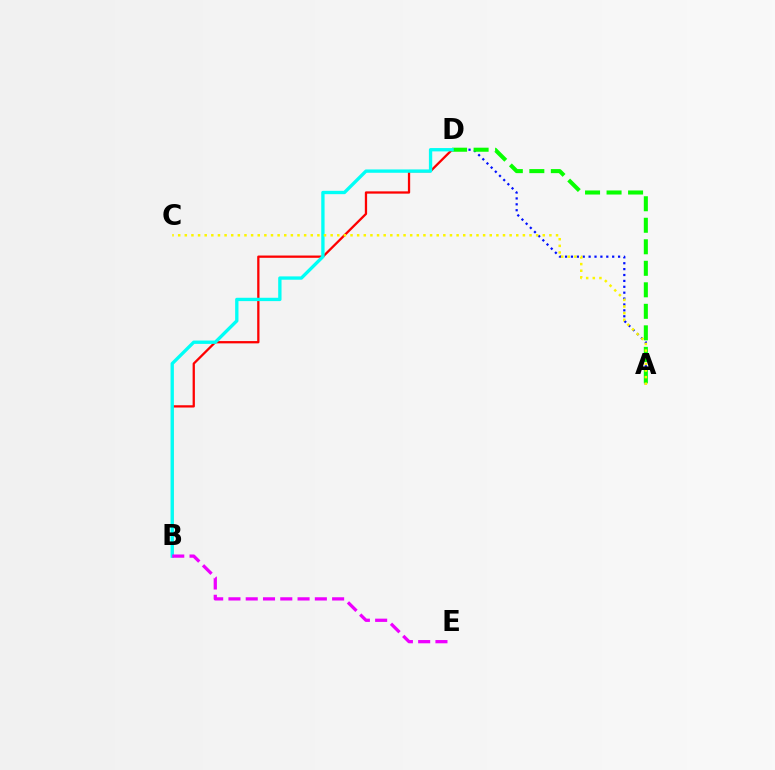{('A', 'D'): [{'color': '#0010ff', 'line_style': 'dotted', 'thickness': 1.6}, {'color': '#08ff00', 'line_style': 'dashed', 'thickness': 2.92}], ('B', 'D'): [{'color': '#ff0000', 'line_style': 'solid', 'thickness': 1.64}, {'color': '#00fff6', 'line_style': 'solid', 'thickness': 2.4}], ('A', 'C'): [{'color': '#fcf500', 'line_style': 'dotted', 'thickness': 1.8}], ('B', 'E'): [{'color': '#ee00ff', 'line_style': 'dashed', 'thickness': 2.35}]}